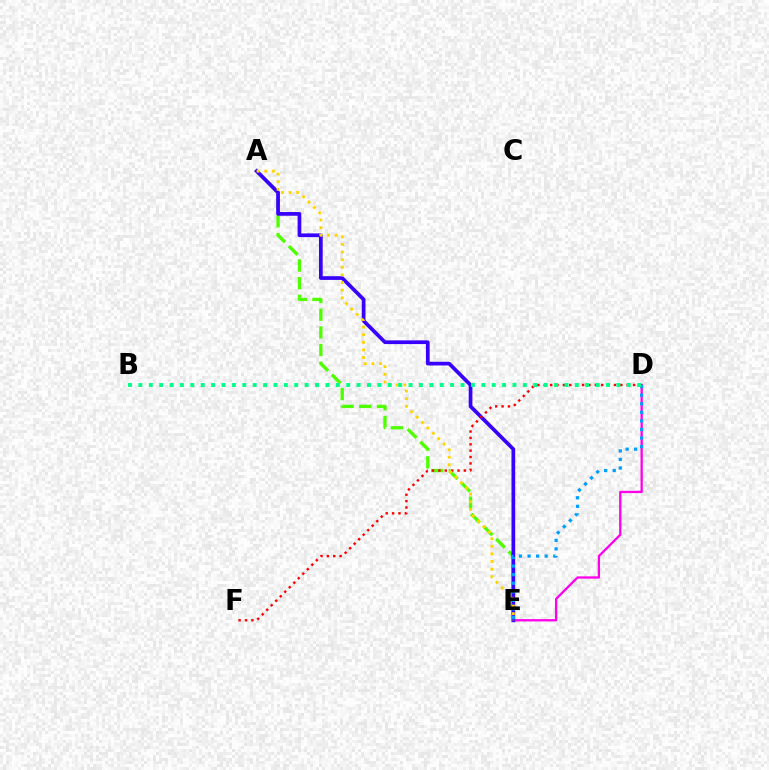{('A', 'E'): [{'color': '#4fff00', 'line_style': 'dashed', 'thickness': 2.4}, {'color': '#3700ff', 'line_style': 'solid', 'thickness': 2.67}, {'color': '#ffd500', 'line_style': 'dotted', 'thickness': 2.07}], ('D', 'E'): [{'color': '#ff00ed', 'line_style': 'solid', 'thickness': 1.66}, {'color': '#009eff', 'line_style': 'dotted', 'thickness': 2.33}], ('D', 'F'): [{'color': '#ff0000', 'line_style': 'dotted', 'thickness': 1.73}], ('B', 'D'): [{'color': '#00ff86', 'line_style': 'dotted', 'thickness': 2.82}]}